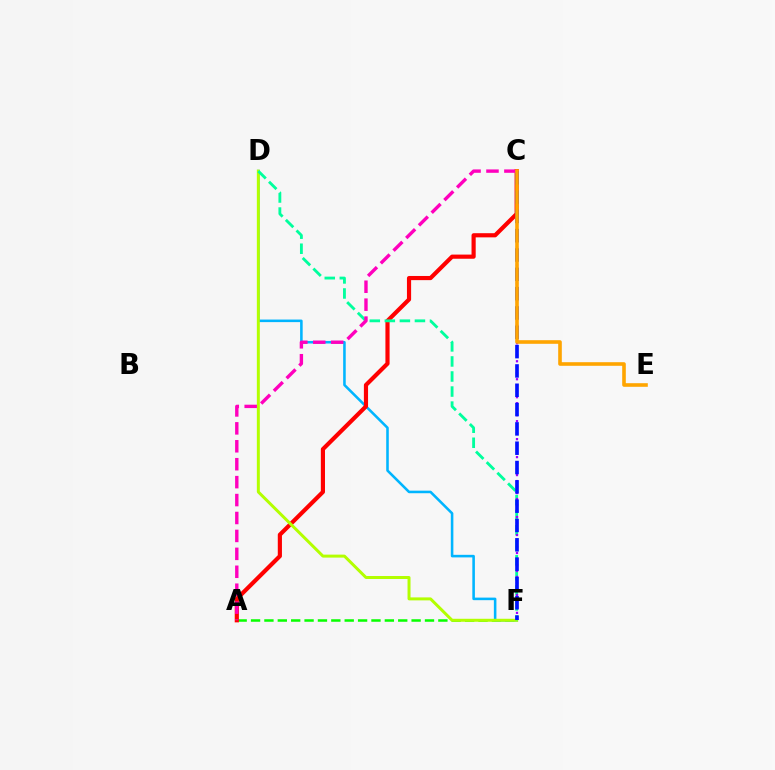{('A', 'F'): [{'color': '#08ff00', 'line_style': 'dashed', 'thickness': 1.82}], ('D', 'F'): [{'color': '#00b5ff', 'line_style': 'solid', 'thickness': 1.85}, {'color': '#b3ff00', 'line_style': 'solid', 'thickness': 2.15}, {'color': '#00ff9d', 'line_style': 'dashed', 'thickness': 2.04}], ('A', 'C'): [{'color': '#ff0000', 'line_style': 'solid', 'thickness': 3.0}, {'color': '#ff00bd', 'line_style': 'dashed', 'thickness': 2.44}], ('C', 'F'): [{'color': '#9b00ff', 'line_style': 'dotted', 'thickness': 1.63}, {'color': '#0010ff', 'line_style': 'dashed', 'thickness': 2.62}], ('C', 'E'): [{'color': '#ffa500', 'line_style': 'solid', 'thickness': 2.6}]}